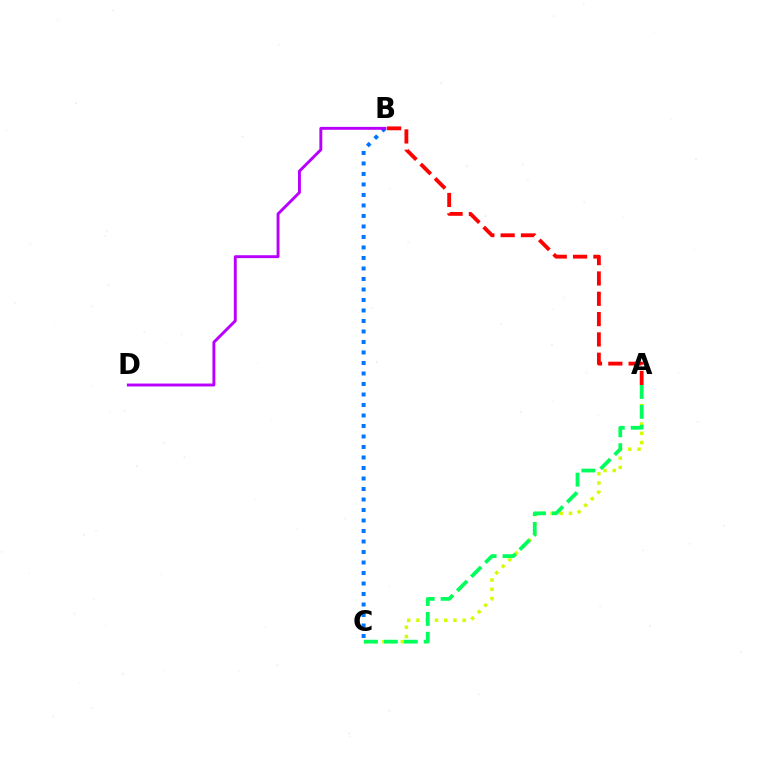{('A', 'C'): [{'color': '#d1ff00', 'line_style': 'dotted', 'thickness': 2.51}, {'color': '#00ff5c', 'line_style': 'dashed', 'thickness': 2.7}], ('B', 'C'): [{'color': '#0074ff', 'line_style': 'dotted', 'thickness': 2.85}], ('B', 'D'): [{'color': '#b900ff', 'line_style': 'solid', 'thickness': 2.1}], ('A', 'B'): [{'color': '#ff0000', 'line_style': 'dashed', 'thickness': 2.76}]}